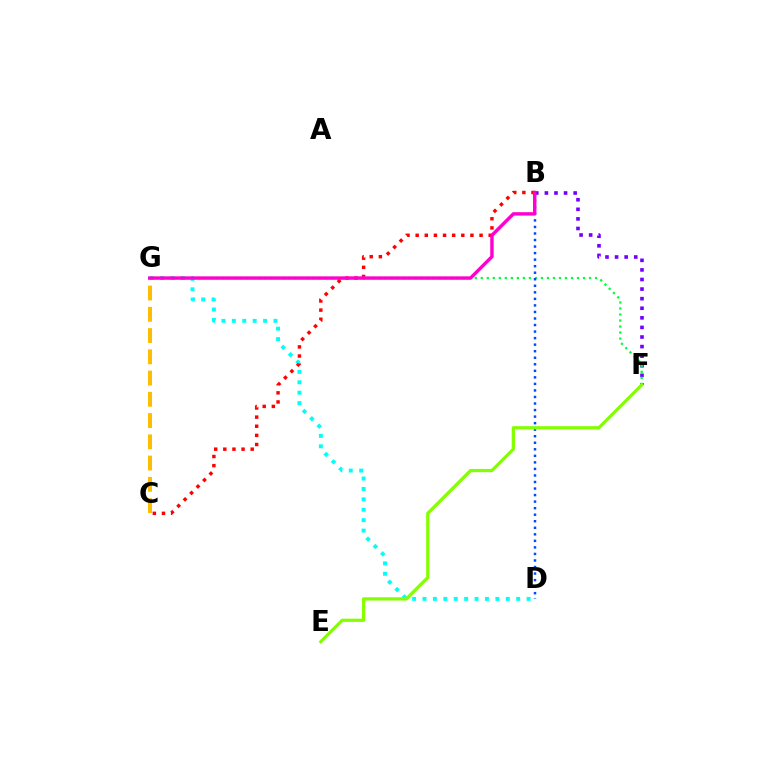{('D', 'G'): [{'color': '#00fff6', 'line_style': 'dotted', 'thickness': 2.83}], ('B', 'F'): [{'color': '#7200ff', 'line_style': 'dotted', 'thickness': 2.6}], ('F', 'G'): [{'color': '#00ff39', 'line_style': 'dotted', 'thickness': 1.63}], ('B', 'C'): [{'color': '#ff0000', 'line_style': 'dotted', 'thickness': 2.48}], ('B', 'D'): [{'color': '#004bff', 'line_style': 'dotted', 'thickness': 1.78}], ('C', 'G'): [{'color': '#ffbd00', 'line_style': 'dashed', 'thickness': 2.89}], ('E', 'F'): [{'color': '#84ff00', 'line_style': 'solid', 'thickness': 2.33}], ('B', 'G'): [{'color': '#ff00cf', 'line_style': 'solid', 'thickness': 2.46}]}